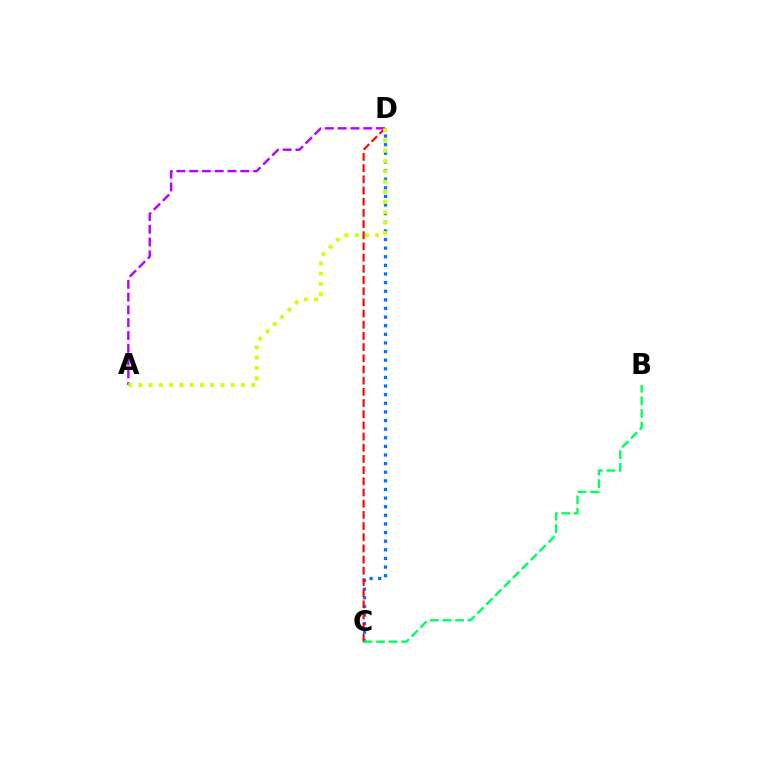{('C', 'D'): [{'color': '#0074ff', 'line_style': 'dotted', 'thickness': 2.34}, {'color': '#ff0000', 'line_style': 'dashed', 'thickness': 1.52}], ('A', 'D'): [{'color': '#b900ff', 'line_style': 'dashed', 'thickness': 1.74}, {'color': '#d1ff00', 'line_style': 'dotted', 'thickness': 2.79}], ('B', 'C'): [{'color': '#00ff5c', 'line_style': 'dashed', 'thickness': 1.7}]}